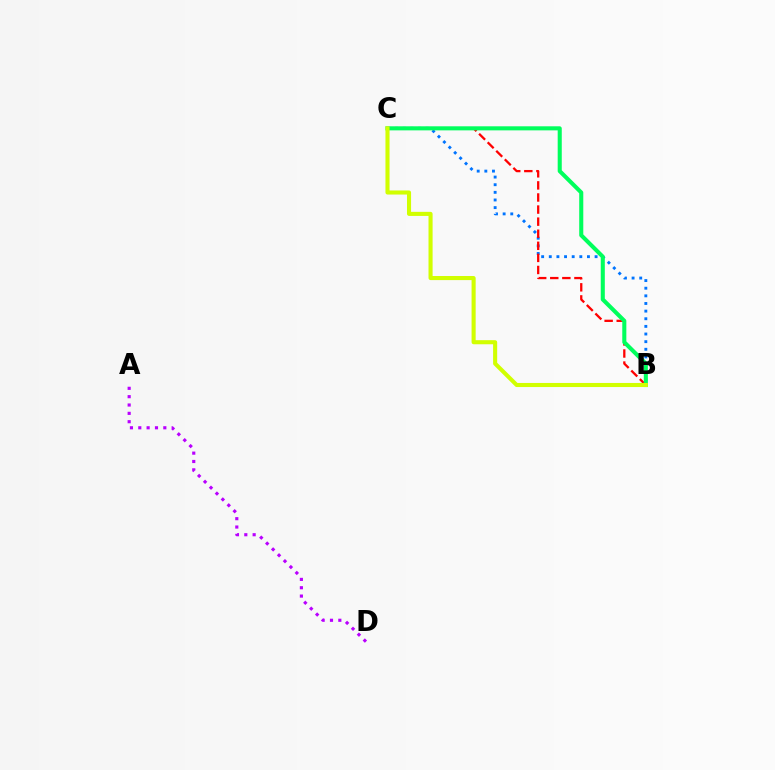{('A', 'D'): [{'color': '#b900ff', 'line_style': 'dotted', 'thickness': 2.27}], ('B', 'C'): [{'color': '#0074ff', 'line_style': 'dotted', 'thickness': 2.07}, {'color': '#ff0000', 'line_style': 'dashed', 'thickness': 1.64}, {'color': '#00ff5c', 'line_style': 'solid', 'thickness': 2.93}, {'color': '#d1ff00', 'line_style': 'solid', 'thickness': 2.94}]}